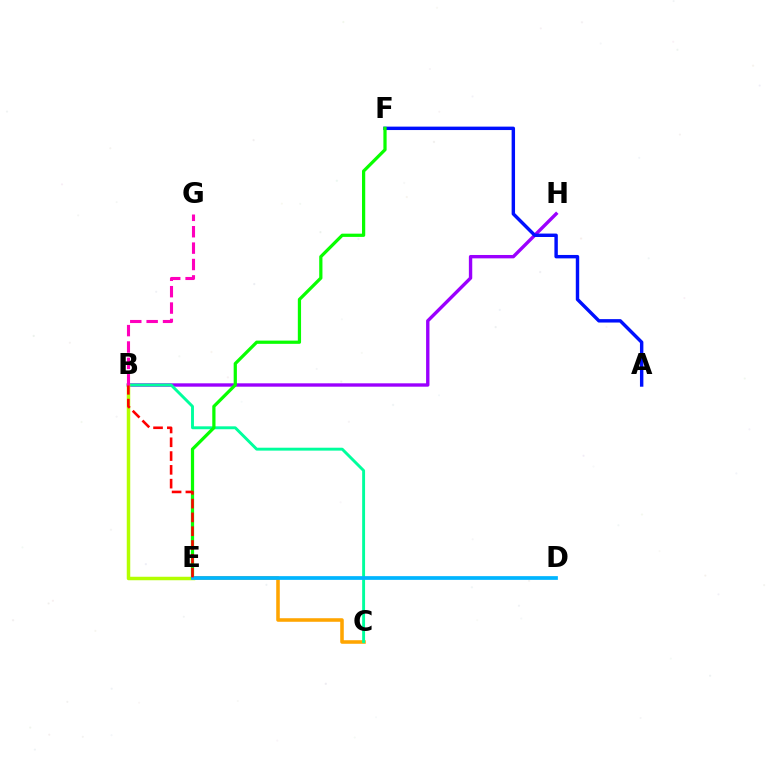{('B', 'H'): [{'color': '#9b00ff', 'line_style': 'solid', 'thickness': 2.43}], ('C', 'E'): [{'color': '#ffa500', 'line_style': 'solid', 'thickness': 2.56}], ('B', 'C'): [{'color': '#00ff9d', 'line_style': 'solid', 'thickness': 2.09}], ('B', 'E'): [{'color': '#b3ff00', 'line_style': 'solid', 'thickness': 2.51}, {'color': '#ff0000', 'line_style': 'dashed', 'thickness': 1.87}], ('A', 'F'): [{'color': '#0010ff', 'line_style': 'solid', 'thickness': 2.46}], ('E', 'F'): [{'color': '#08ff00', 'line_style': 'solid', 'thickness': 2.33}], ('D', 'E'): [{'color': '#00b5ff', 'line_style': 'solid', 'thickness': 2.68}], ('B', 'G'): [{'color': '#ff00bd', 'line_style': 'dashed', 'thickness': 2.23}]}